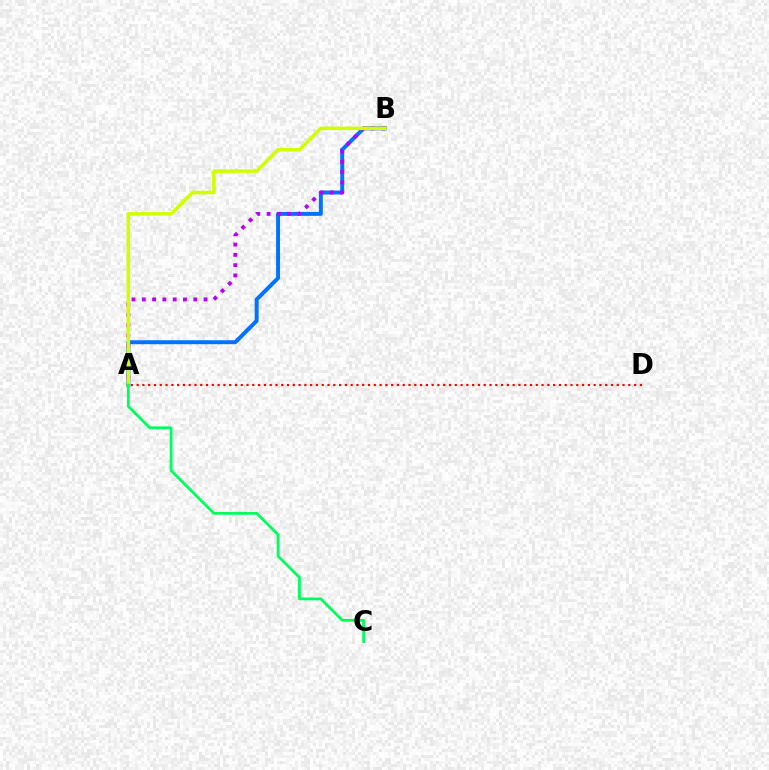{('A', 'B'): [{'color': '#0074ff', 'line_style': 'solid', 'thickness': 2.84}, {'color': '#b900ff', 'line_style': 'dotted', 'thickness': 2.8}, {'color': '#d1ff00', 'line_style': 'solid', 'thickness': 2.55}], ('A', 'D'): [{'color': '#ff0000', 'line_style': 'dotted', 'thickness': 1.57}], ('A', 'C'): [{'color': '#00ff5c', 'line_style': 'solid', 'thickness': 2.01}]}